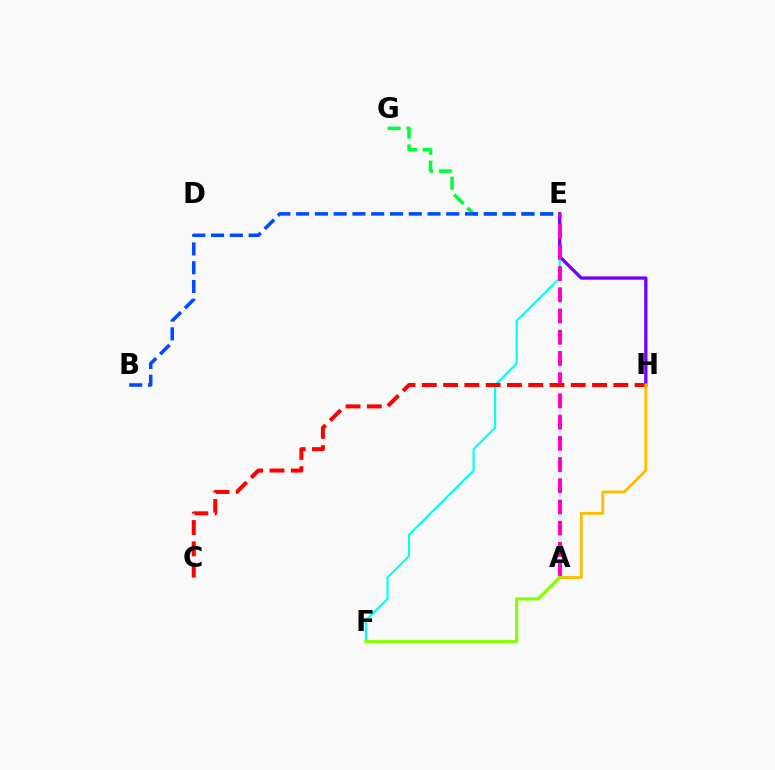{('E', 'G'): [{'color': '#00ff39', 'line_style': 'dashed', 'thickness': 2.56}], ('B', 'E'): [{'color': '#004bff', 'line_style': 'dashed', 'thickness': 2.55}], ('E', 'F'): [{'color': '#00fff6', 'line_style': 'solid', 'thickness': 1.54}], ('E', 'H'): [{'color': '#7200ff', 'line_style': 'solid', 'thickness': 2.38}], ('A', 'E'): [{'color': '#ff00cf', 'line_style': 'dashed', 'thickness': 2.88}], ('C', 'H'): [{'color': '#ff0000', 'line_style': 'dashed', 'thickness': 2.89}], ('A', 'H'): [{'color': '#ffbd00', 'line_style': 'solid', 'thickness': 2.07}], ('A', 'F'): [{'color': '#84ff00', 'line_style': 'solid', 'thickness': 2.27}]}